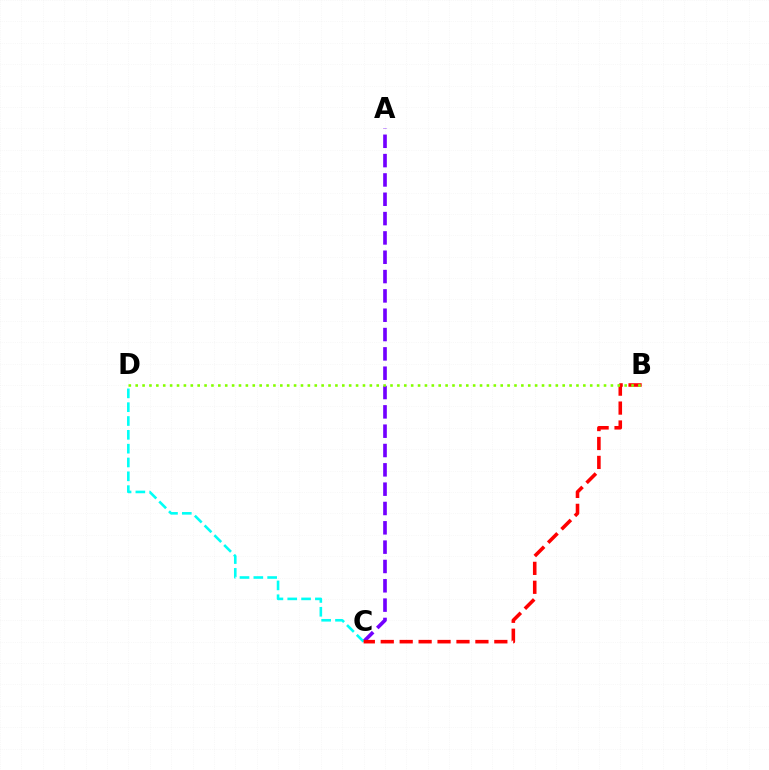{('A', 'C'): [{'color': '#7200ff', 'line_style': 'dashed', 'thickness': 2.63}], ('C', 'D'): [{'color': '#00fff6', 'line_style': 'dashed', 'thickness': 1.88}], ('B', 'C'): [{'color': '#ff0000', 'line_style': 'dashed', 'thickness': 2.57}], ('B', 'D'): [{'color': '#84ff00', 'line_style': 'dotted', 'thickness': 1.87}]}